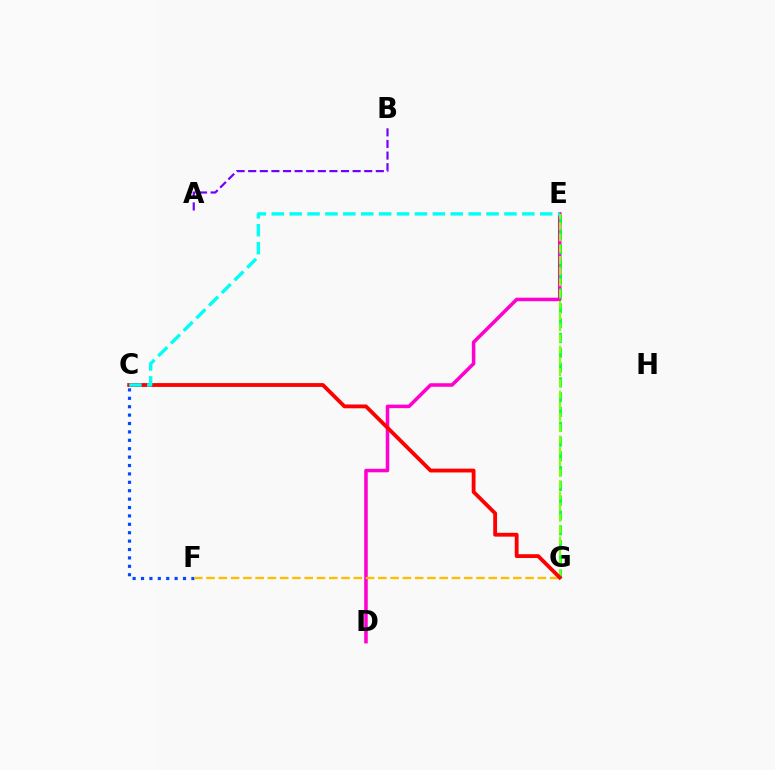{('C', 'F'): [{'color': '#004bff', 'line_style': 'dotted', 'thickness': 2.28}], ('D', 'E'): [{'color': '#ff00cf', 'line_style': 'solid', 'thickness': 2.54}], ('A', 'B'): [{'color': '#7200ff', 'line_style': 'dashed', 'thickness': 1.58}], ('E', 'G'): [{'color': '#00ff39', 'line_style': 'dashed', 'thickness': 2.01}, {'color': '#84ff00', 'line_style': 'dashed', 'thickness': 1.52}], ('F', 'G'): [{'color': '#ffbd00', 'line_style': 'dashed', 'thickness': 1.67}], ('C', 'G'): [{'color': '#ff0000', 'line_style': 'solid', 'thickness': 2.76}], ('C', 'E'): [{'color': '#00fff6', 'line_style': 'dashed', 'thickness': 2.43}]}